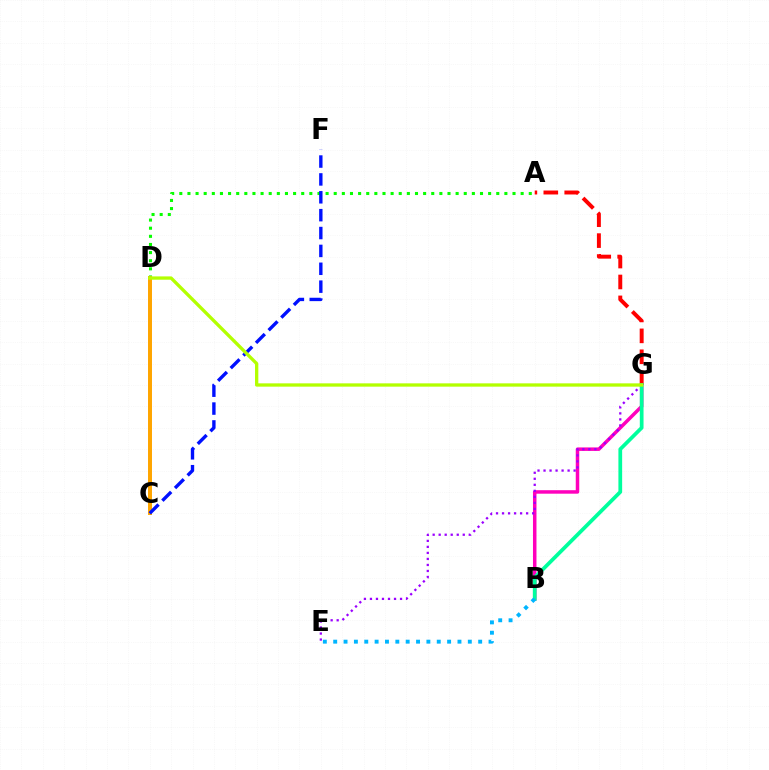{('A', 'D'): [{'color': '#08ff00', 'line_style': 'dotted', 'thickness': 2.21}], ('B', 'G'): [{'color': '#ff00bd', 'line_style': 'solid', 'thickness': 2.51}, {'color': '#00ff9d', 'line_style': 'solid', 'thickness': 2.69}], ('E', 'G'): [{'color': '#9b00ff', 'line_style': 'dotted', 'thickness': 1.64}], ('C', 'D'): [{'color': '#ffa500', 'line_style': 'solid', 'thickness': 2.86}], ('A', 'G'): [{'color': '#ff0000', 'line_style': 'dashed', 'thickness': 2.84}], ('C', 'F'): [{'color': '#0010ff', 'line_style': 'dashed', 'thickness': 2.43}], ('B', 'E'): [{'color': '#00b5ff', 'line_style': 'dotted', 'thickness': 2.81}], ('D', 'G'): [{'color': '#b3ff00', 'line_style': 'solid', 'thickness': 2.38}]}